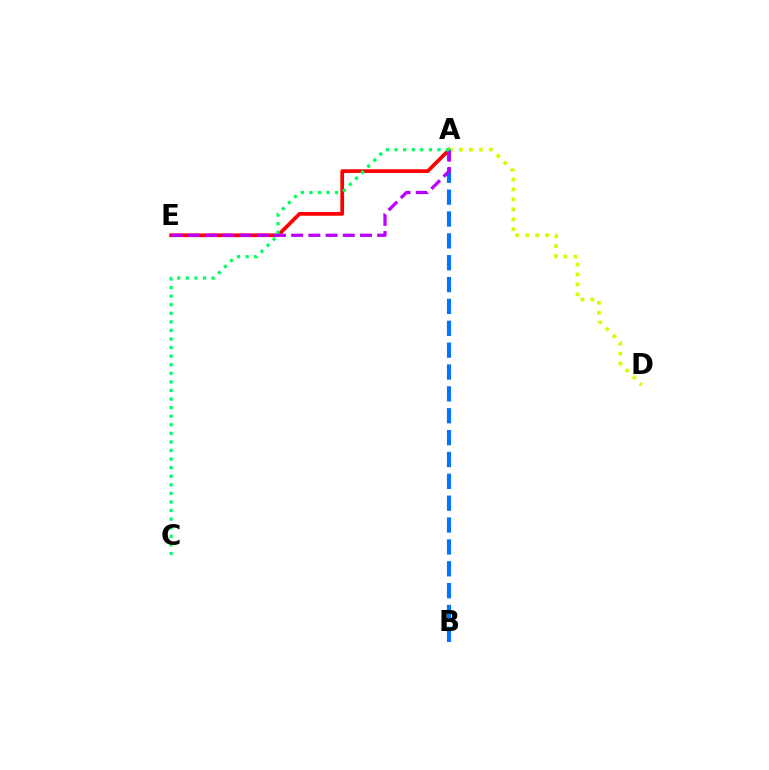{('A', 'E'): [{'color': '#ff0000', 'line_style': 'solid', 'thickness': 2.66}, {'color': '#b900ff', 'line_style': 'dashed', 'thickness': 2.34}], ('A', 'D'): [{'color': '#d1ff00', 'line_style': 'dotted', 'thickness': 2.7}], ('A', 'B'): [{'color': '#0074ff', 'line_style': 'dashed', 'thickness': 2.97}], ('A', 'C'): [{'color': '#00ff5c', 'line_style': 'dotted', 'thickness': 2.33}]}